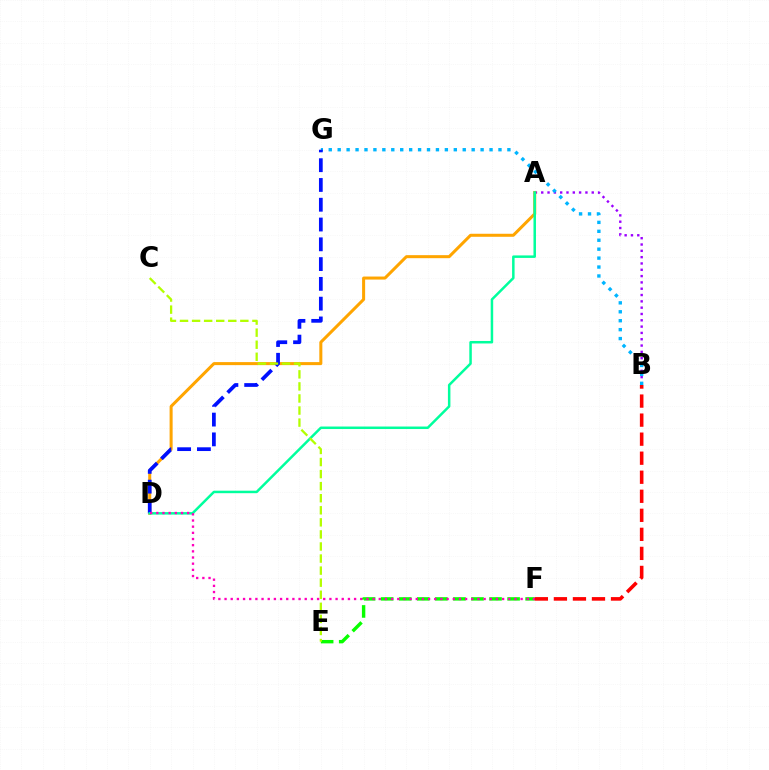{('E', 'F'): [{'color': '#08ff00', 'line_style': 'dashed', 'thickness': 2.45}], ('A', 'B'): [{'color': '#9b00ff', 'line_style': 'dotted', 'thickness': 1.72}], ('B', 'G'): [{'color': '#00b5ff', 'line_style': 'dotted', 'thickness': 2.43}], ('A', 'D'): [{'color': '#ffa500', 'line_style': 'solid', 'thickness': 2.18}, {'color': '#00ff9d', 'line_style': 'solid', 'thickness': 1.8}], ('D', 'G'): [{'color': '#0010ff', 'line_style': 'dashed', 'thickness': 2.69}], ('C', 'E'): [{'color': '#b3ff00', 'line_style': 'dashed', 'thickness': 1.64}], ('D', 'F'): [{'color': '#ff00bd', 'line_style': 'dotted', 'thickness': 1.68}], ('B', 'F'): [{'color': '#ff0000', 'line_style': 'dashed', 'thickness': 2.59}]}